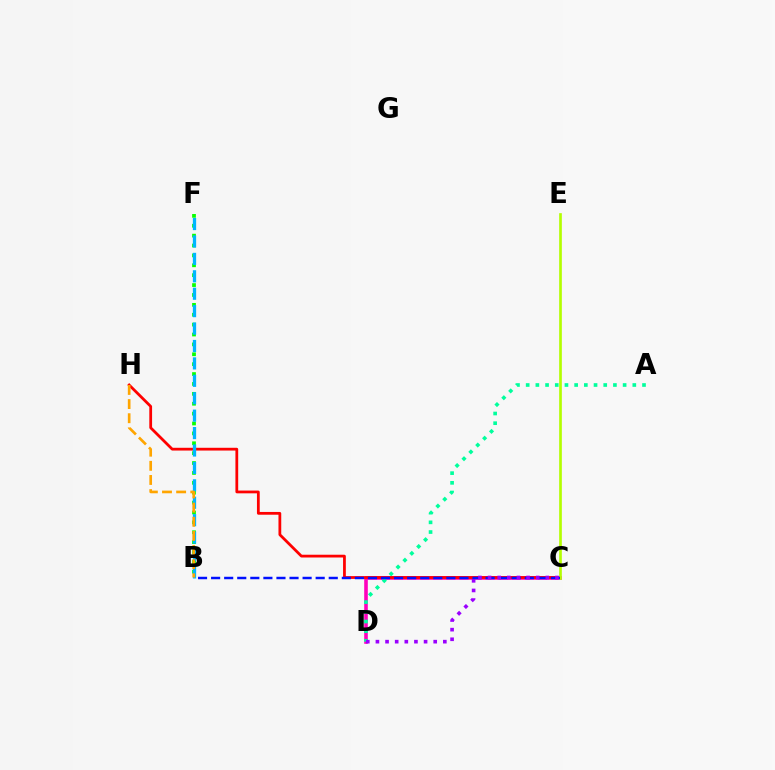{('B', 'F'): [{'color': '#08ff00', 'line_style': 'dotted', 'thickness': 2.69}, {'color': '#00b5ff', 'line_style': 'dashed', 'thickness': 2.37}], ('C', 'D'): [{'color': '#ff00bd', 'line_style': 'solid', 'thickness': 2.59}, {'color': '#9b00ff', 'line_style': 'dotted', 'thickness': 2.62}], ('A', 'D'): [{'color': '#00ff9d', 'line_style': 'dotted', 'thickness': 2.63}], ('C', 'H'): [{'color': '#ff0000', 'line_style': 'solid', 'thickness': 2.0}], ('C', 'E'): [{'color': '#b3ff00', 'line_style': 'solid', 'thickness': 1.92}], ('B', 'C'): [{'color': '#0010ff', 'line_style': 'dashed', 'thickness': 1.78}], ('B', 'H'): [{'color': '#ffa500', 'line_style': 'dashed', 'thickness': 1.92}]}